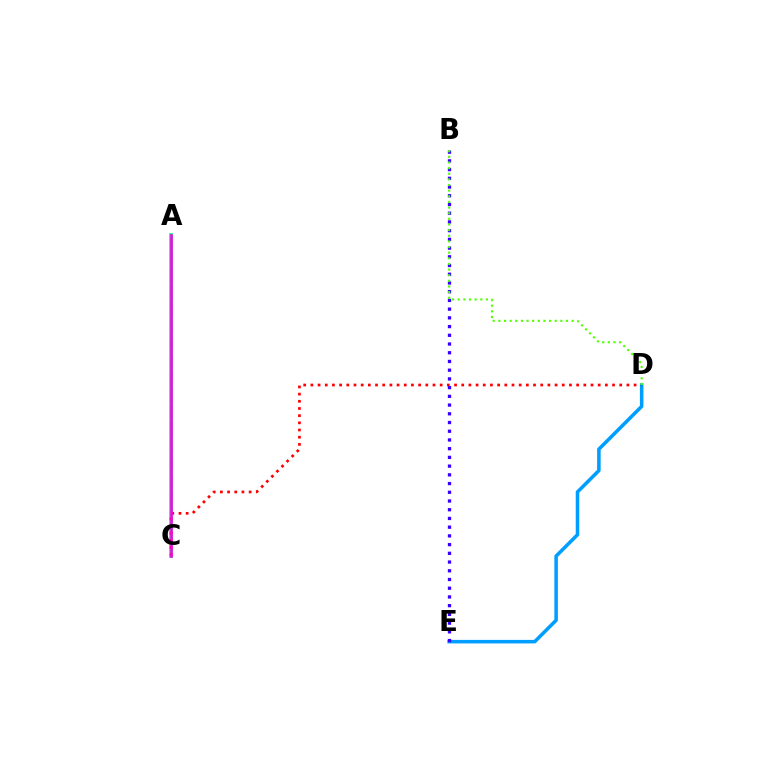{('D', 'E'): [{'color': '#009eff', 'line_style': 'solid', 'thickness': 2.55}], ('A', 'C'): [{'color': '#ffd500', 'line_style': 'dashed', 'thickness': 2.32}, {'color': '#00ff86', 'line_style': 'solid', 'thickness': 2.69}, {'color': '#ff00ed', 'line_style': 'solid', 'thickness': 1.87}], ('C', 'D'): [{'color': '#ff0000', 'line_style': 'dotted', 'thickness': 1.95}], ('B', 'E'): [{'color': '#3700ff', 'line_style': 'dotted', 'thickness': 2.37}], ('B', 'D'): [{'color': '#4fff00', 'line_style': 'dotted', 'thickness': 1.53}]}